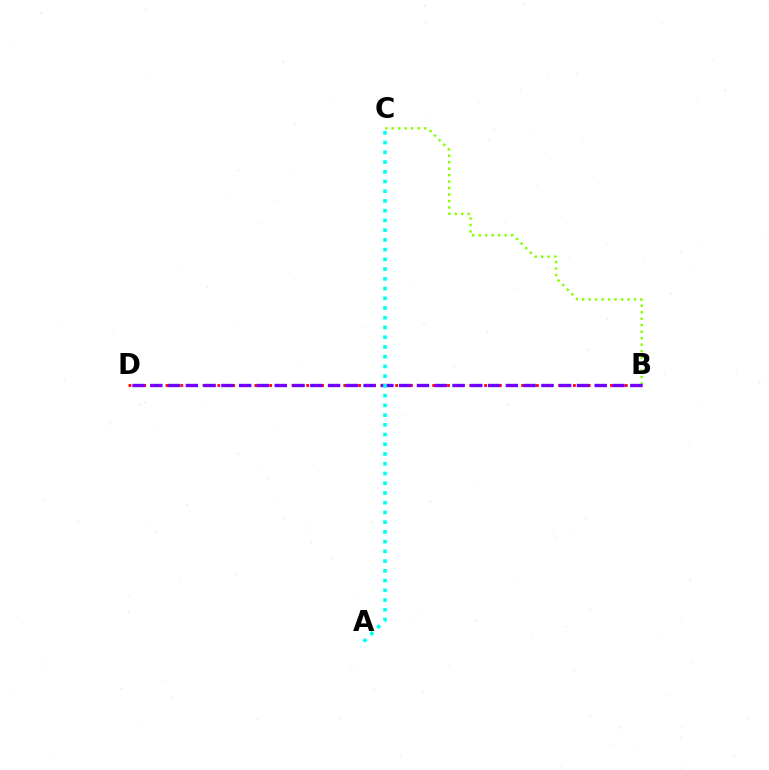{('B', 'D'): [{'color': '#ff0000', 'line_style': 'dotted', 'thickness': 2.01}, {'color': '#7200ff', 'line_style': 'dashed', 'thickness': 2.42}], ('B', 'C'): [{'color': '#84ff00', 'line_style': 'dotted', 'thickness': 1.76}], ('A', 'C'): [{'color': '#00fff6', 'line_style': 'dotted', 'thickness': 2.64}]}